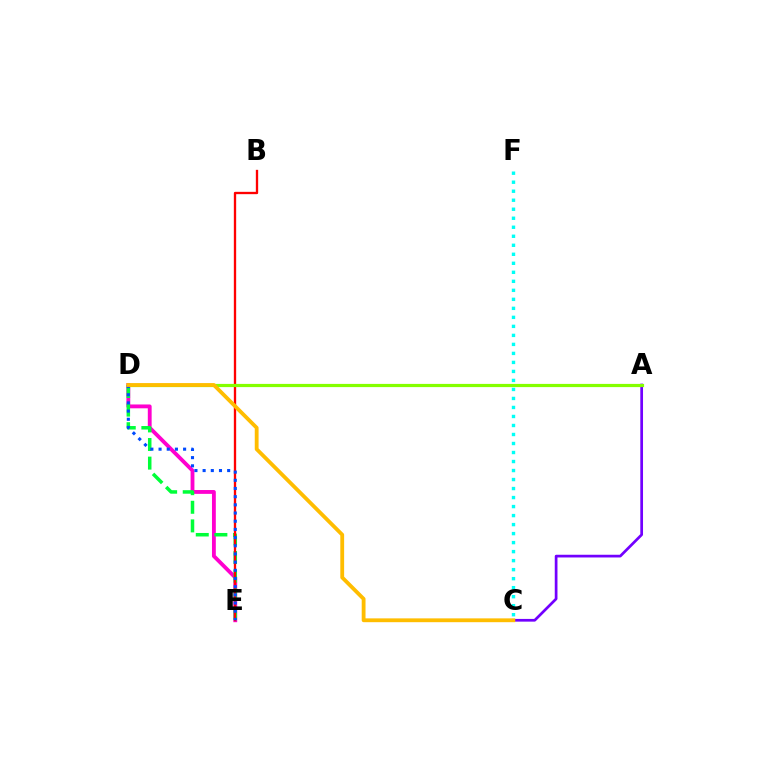{('A', 'C'): [{'color': '#7200ff', 'line_style': 'solid', 'thickness': 1.95}], ('D', 'E'): [{'color': '#ff00cf', 'line_style': 'solid', 'thickness': 2.76}, {'color': '#00ff39', 'line_style': 'dashed', 'thickness': 2.53}, {'color': '#004bff', 'line_style': 'dotted', 'thickness': 2.22}], ('B', 'E'): [{'color': '#ff0000', 'line_style': 'solid', 'thickness': 1.68}], ('A', 'D'): [{'color': '#84ff00', 'line_style': 'solid', 'thickness': 2.31}], ('C', 'F'): [{'color': '#00fff6', 'line_style': 'dotted', 'thickness': 2.45}], ('C', 'D'): [{'color': '#ffbd00', 'line_style': 'solid', 'thickness': 2.75}]}